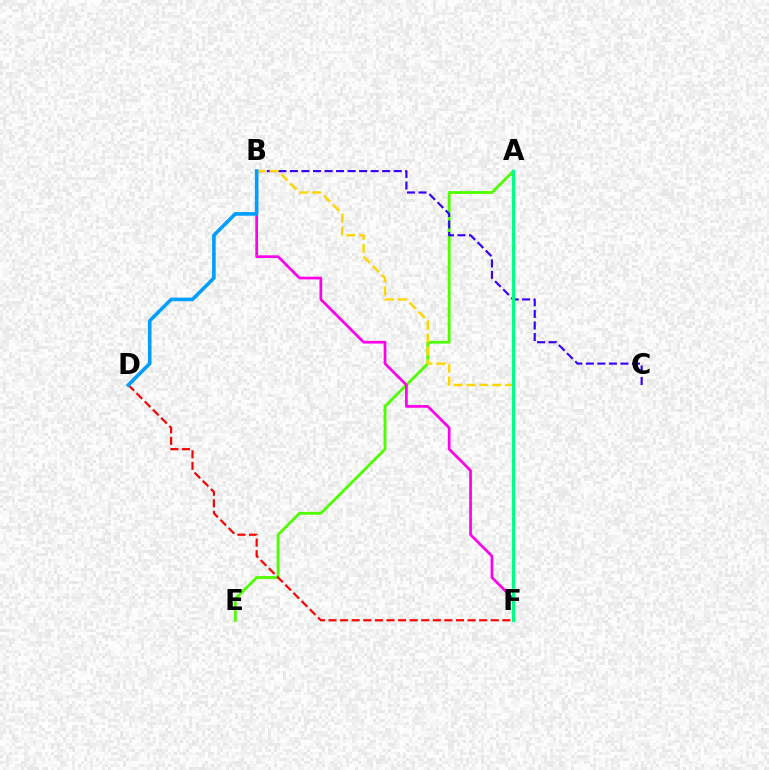{('A', 'E'): [{'color': '#4fff00', 'line_style': 'solid', 'thickness': 2.04}], ('B', 'C'): [{'color': '#3700ff', 'line_style': 'dashed', 'thickness': 1.57}], ('B', 'F'): [{'color': '#ff00ed', 'line_style': 'solid', 'thickness': 1.95}, {'color': '#ffd500', 'line_style': 'dashed', 'thickness': 1.75}], ('A', 'F'): [{'color': '#00ff86', 'line_style': 'solid', 'thickness': 2.31}], ('D', 'F'): [{'color': '#ff0000', 'line_style': 'dashed', 'thickness': 1.57}], ('B', 'D'): [{'color': '#009eff', 'line_style': 'solid', 'thickness': 2.59}]}